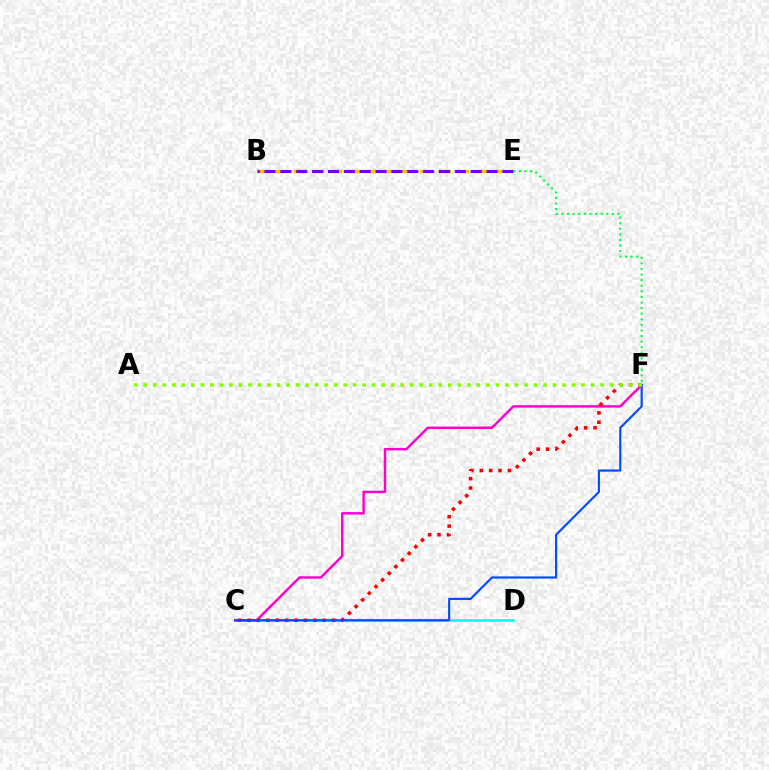{('B', 'E'): [{'color': '#ffbd00', 'line_style': 'dashed', 'thickness': 2.46}, {'color': '#7200ff', 'line_style': 'dashed', 'thickness': 2.15}], ('C', 'D'): [{'color': '#00fff6', 'line_style': 'solid', 'thickness': 1.87}], ('E', 'F'): [{'color': '#00ff39', 'line_style': 'dotted', 'thickness': 1.52}], ('C', 'F'): [{'color': '#ff00cf', 'line_style': 'solid', 'thickness': 1.76}, {'color': '#ff0000', 'line_style': 'dotted', 'thickness': 2.55}, {'color': '#004bff', 'line_style': 'solid', 'thickness': 1.56}], ('A', 'F'): [{'color': '#84ff00', 'line_style': 'dotted', 'thickness': 2.59}]}